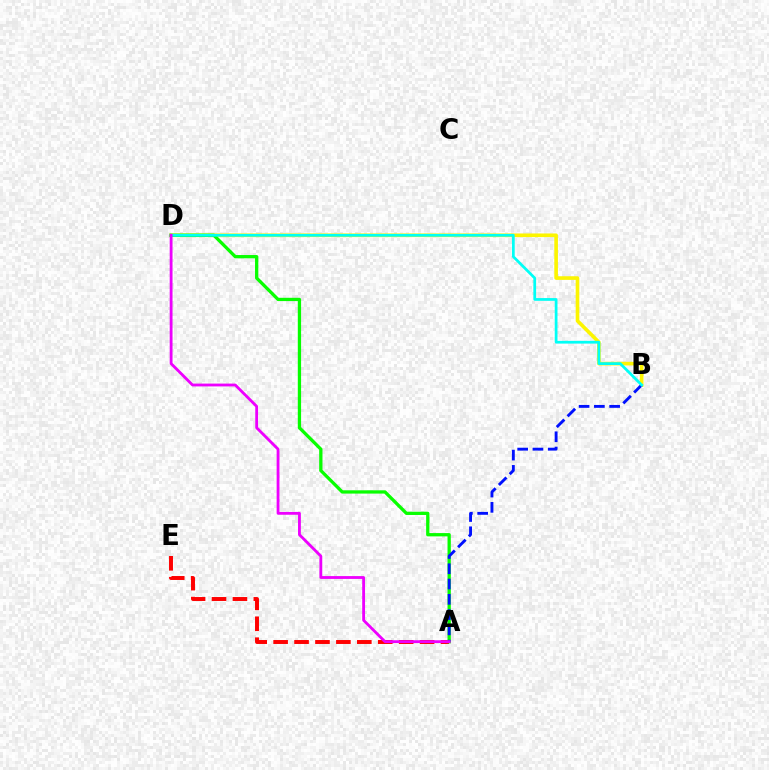{('A', 'E'): [{'color': '#ff0000', 'line_style': 'dashed', 'thickness': 2.84}], ('B', 'D'): [{'color': '#fcf500', 'line_style': 'solid', 'thickness': 2.62}, {'color': '#00fff6', 'line_style': 'solid', 'thickness': 1.98}], ('A', 'D'): [{'color': '#08ff00', 'line_style': 'solid', 'thickness': 2.37}, {'color': '#ee00ff', 'line_style': 'solid', 'thickness': 2.04}], ('A', 'B'): [{'color': '#0010ff', 'line_style': 'dashed', 'thickness': 2.08}]}